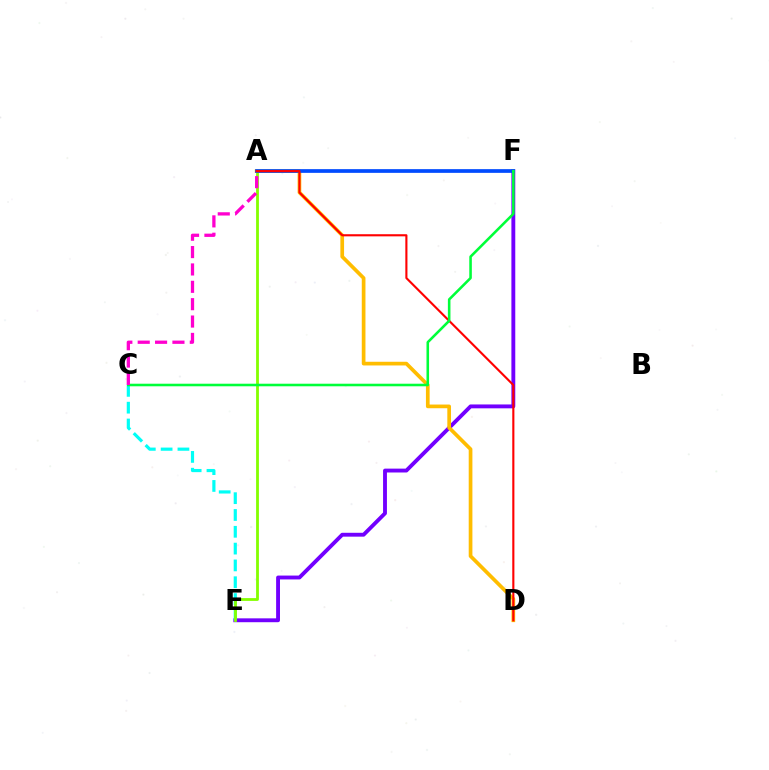{('E', 'F'): [{'color': '#7200ff', 'line_style': 'solid', 'thickness': 2.79}], ('C', 'E'): [{'color': '#00fff6', 'line_style': 'dashed', 'thickness': 2.28}], ('A', 'E'): [{'color': '#84ff00', 'line_style': 'solid', 'thickness': 2.02}], ('A', 'D'): [{'color': '#ffbd00', 'line_style': 'solid', 'thickness': 2.66}, {'color': '#ff0000', 'line_style': 'solid', 'thickness': 1.53}], ('A', 'F'): [{'color': '#004bff', 'line_style': 'solid', 'thickness': 2.67}], ('C', 'F'): [{'color': '#00ff39', 'line_style': 'solid', 'thickness': 1.85}], ('A', 'C'): [{'color': '#ff00cf', 'line_style': 'dashed', 'thickness': 2.36}]}